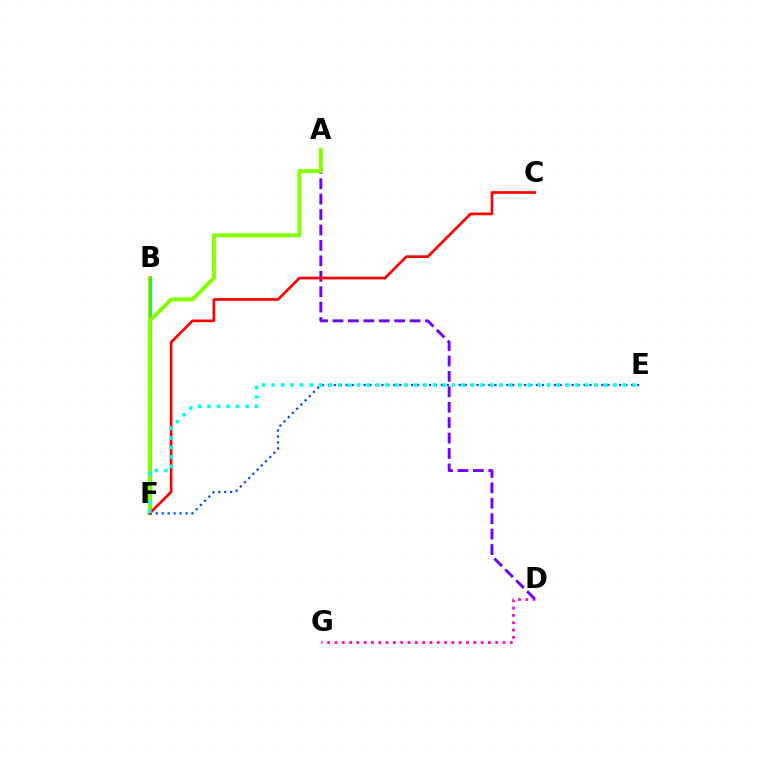{('B', 'F'): [{'color': '#ffbd00', 'line_style': 'solid', 'thickness': 2.91}, {'color': '#00ff39', 'line_style': 'solid', 'thickness': 1.92}], ('D', 'G'): [{'color': '#ff00cf', 'line_style': 'dotted', 'thickness': 1.99}], ('A', 'D'): [{'color': '#7200ff', 'line_style': 'dashed', 'thickness': 2.1}], ('A', 'F'): [{'color': '#84ff00', 'line_style': 'solid', 'thickness': 2.86}], ('E', 'F'): [{'color': '#004bff', 'line_style': 'dotted', 'thickness': 1.62}, {'color': '#00fff6', 'line_style': 'dotted', 'thickness': 2.58}], ('C', 'F'): [{'color': '#ff0000', 'line_style': 'solid', 'thickness': 1.93}]}